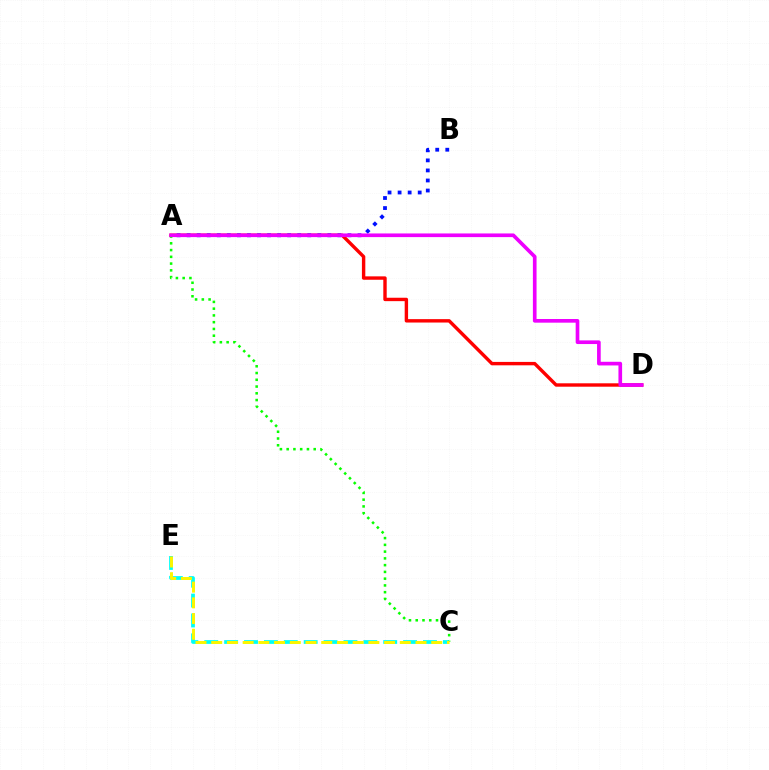{('A', 'D'): [{'color': '#ff0000', 'line_style': 'solid', 'thickness': 2.45}, {'color': '#ee00ff', 'line_style': 'solid', 'thickness': 2.64}], ('C', 'E'): [{'color': '#00fff6', 'line_style': 'dashed', 'thickness': 2.7}, {'color': '#fcf500', 'line_style': 'dashed', 'thickness': 2.13}], ('A', 'C'): [{'color': '#08ff00', 'line_style': 'dotted', 'thickness': 1.84}], ('A', 'B'): [{'color': '#0010ff', 'line_style': 'dotted', 'thickness': 2.73}]}